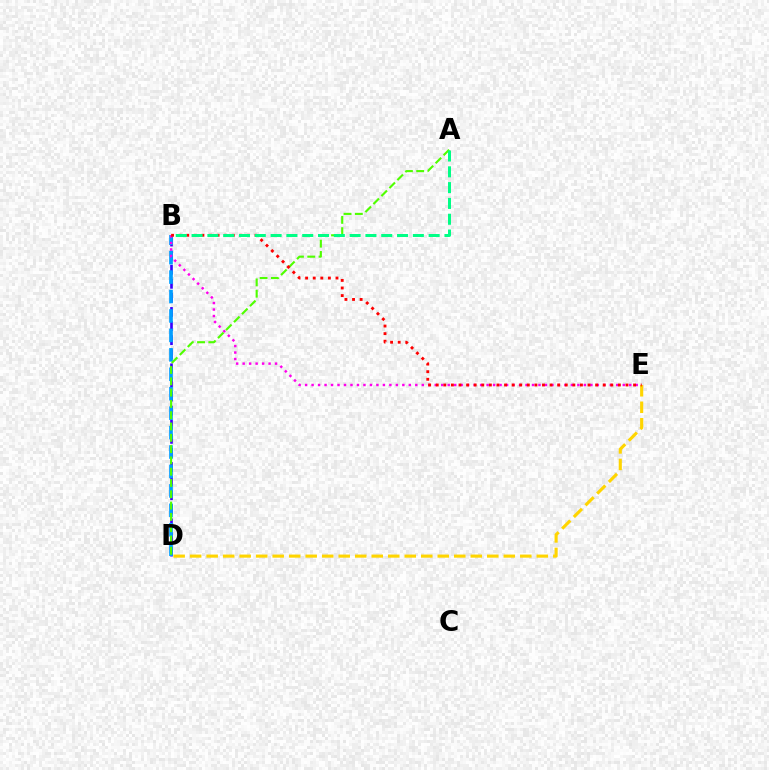{('B', 'D'): [{'color': '#3700ff', 'line_style': 'dashed', 'thickness': 1.91}, {'color': '#009eff', 'line_style': 'dashed', 'thickness': 2.64}], ('A', 'D'): [{'color': '#4fff00', 'line_style': 'dashed', 'thickness': 1.53}], ('B', 'E'): [{'color': '#ff00ed', 'line_style': 'dotted', 'thickness': 1.76}, {'color': '#ff0000', 'line_style': 'dotted', 'thickness': 2.06}], ('D', 'E'): [{'color': '#ffd500', 'line_style': 'dashed', 'thickness': 2.24}], ('A', 'B'): [{'color': '#00ff86', 'line_style': 'dashed', 'thickness': 2.15}]}